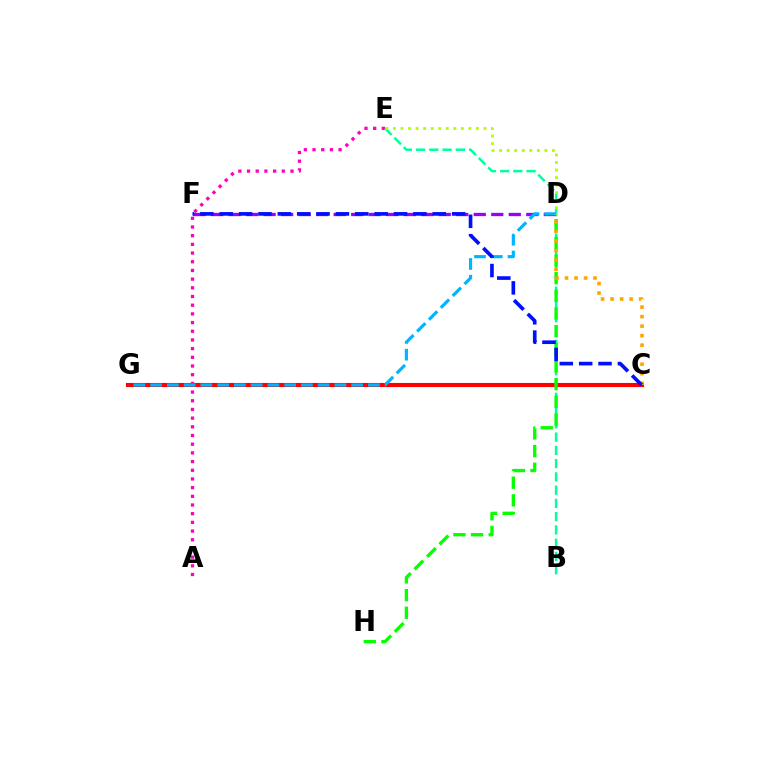{('A', 'E'): [{'color': '#ff00bd', 'line_style': 'dotted', 'thickness': 2.36}], ('B', 'E'): [{'color': '#00ff9d', 'line_style': 'dashed', 'thickness': 1.8}], ('C', 'G'): [{'color': '#ff0000', 'line_style': 'solid', 'thickness': 2.94}], ('D', 'H'): [{'color': '#08ff00', 'line_style': 'dashed', 'thickness': 2.4}], ('D', 'F'): [{'color': '#9b00ff', 'line_style': 'dashed', 'thickness': 2.38}], ('D', 'G'): [{'color': '#00b5ff', 'line_style': 'dashed', 'thickness': 2.28}], ('C', 'D'): [{'color': '#ffa500', 'line_style': 'dotted', 'thickness': 2.58}], ('D', 'E'): [{'color': '#b3ff00', 'line_style': 'dotted', 'thickness': 2.05}], ('C', 'F'): [{'color': '#0010ff', 'line_style': 'dashed', 'thickness': 2.63}]}